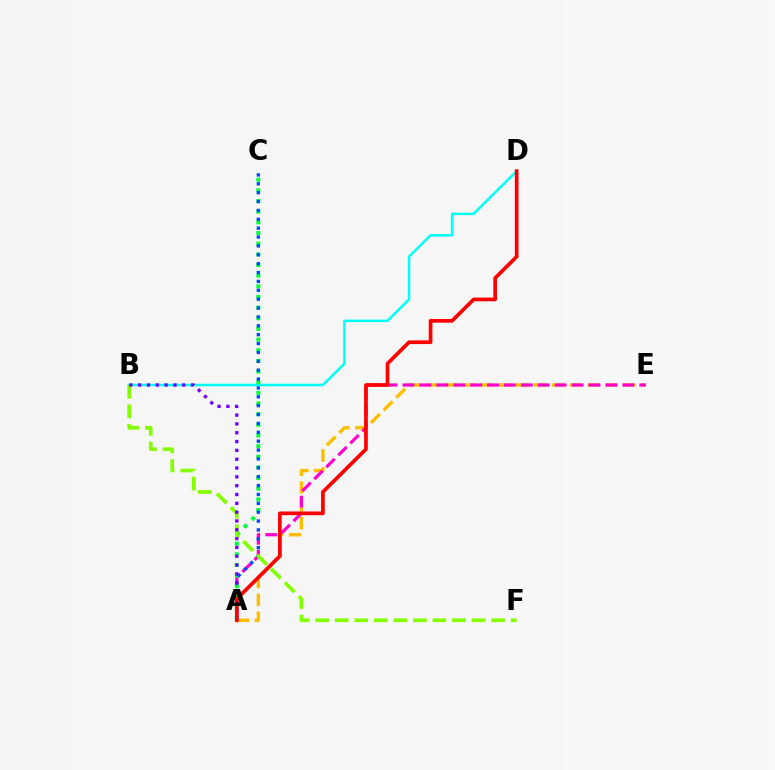{('A', 'E'): [{'color': '#ffbd00', 'line_style': 'dashed', 'thickness': 2.43}, {'color': '#ff00cf', 'line_style': 'dashed', 'thickness': 2.3}], ('B', 'D'): [{'color': '#00fff6', 'line_style': 'solid', 'thickness': 1.8}], ('A', 'C'): [{'color': '#00ff39', 'line_style': 'dotted', 'thickness': 2.89}, {'color': '#004bff', 'line_style': 'dotted', 'thickness': 2.41}], ('B', 'F'): [{'color': '#84ff00', 'line_style': 'dashed', 'thickness': 2.65}], ('A', 'B'): [{'color': '#7200ff', 'line_style': 'dotted', 'thickness': 2.4}], ('A', 'D'): [{'color': '#ff0000', 'line_style': 'solid', 'thickness': 2.66}]}